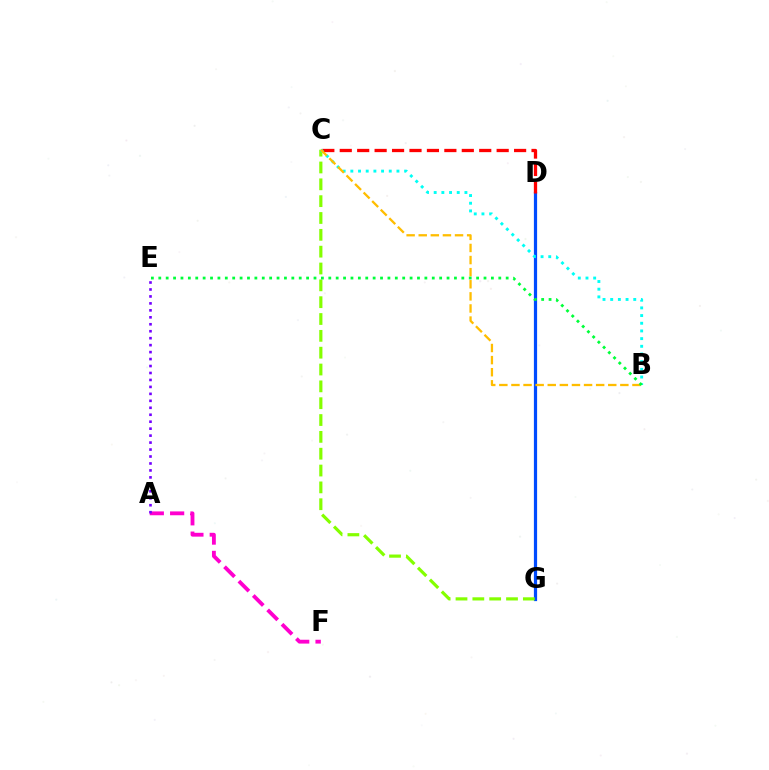{('D', 'G'): [{'color': '#004bff', 'line_style': 'solid', 'thickness': 2.31}], ('C', 'D'): [{'color': '#ff0000', 'line_style': 'dashed', 'thickness': 2.37}], ('C', 'G'): [{'color': '#84ff00', 'line_style': 'dashed', 'thickness': 2.29}], ('A', 'F'): [{'color': '#ff00cf', 'line_style': 'dashed', 'thickness': 2.76}], ('A', 'E'): [{'color': '#7200ff', 'line_style': 'dotted', 'thickness': 1.89}], ('B', 'C'): [{'color': '#00fff6', 'line_style': 'dotted', 'thickness': 2.09}, {'color': '#ffbd00', 'line_style': 'dashed', 'thickness': 1.64}], ('B', 'E'): [{'color': '#00ff39', 'line_style': 'dotted', 'thickness': 2.01}]}